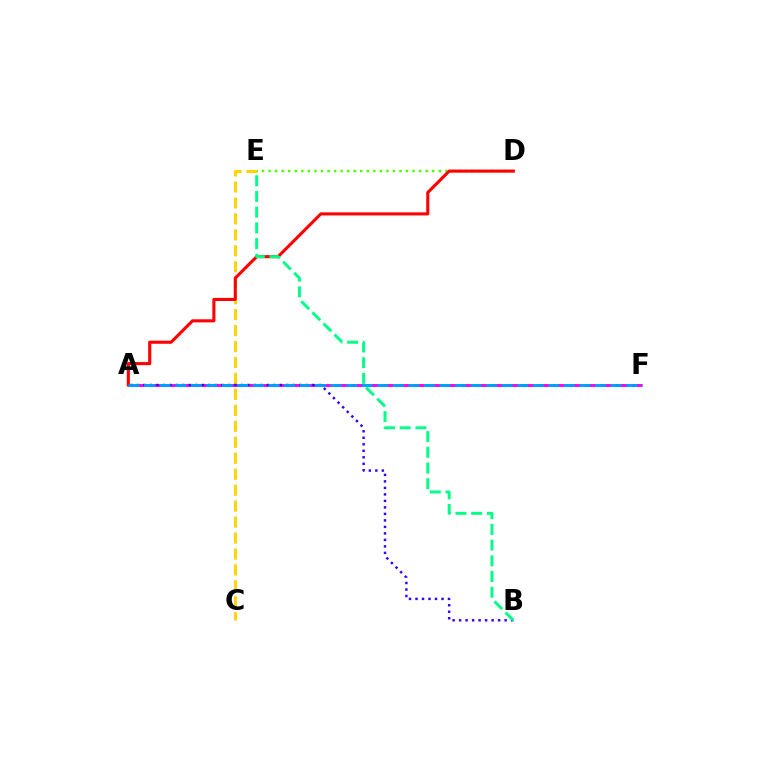{('C', 'E'): [{'color': '#ffd500', 'line_style': 'dashed', 'thickness': 2.17}], ('A', 'F'): [{'color': '#ff00ed', 'line_style': 'dashed', 'thickness': 2.1}, {'color': '#009eff', 'line_style': 'dashed', 'thickness': 2.11}], ('D', 'E'): [{'color': '#4fff00', 'line_style': 'dotted', 'thickness': 1.78}], ('A', 'B'): [{'color': '#3700ff', 'line_style': 'dotted', 'thickness': 1.77}], ('A', 'D'): [{'color': '#ff0000', 'line_style': 'solid', 'thickness': 2.23}], ('B', 'E'): [{'color': '#00ff86', 'line_style': 'dashed', 'thickness': 2.13}]}